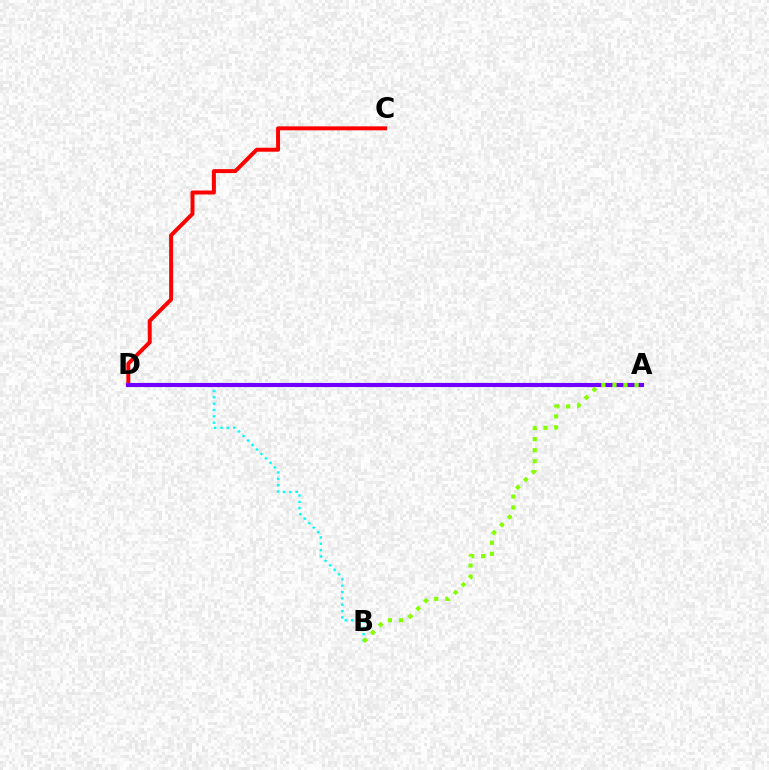{('B', 'D'): [{'color': '#00fff6', 'line_style': 'dotted', 'thickness': 1.72}], ('C', 'D'): [{'color': '#ff0000', 'line_style': 'solid', 'thickness': 2.85}], ('A', 'D'): [{'color': '#7200ff', 'line_style': 'solid', 'thickness': 2.97}], ('A', 'B'): [{'color': '#84ff00', 'line_style': 'dotted', 'thickness': 3.0}]}